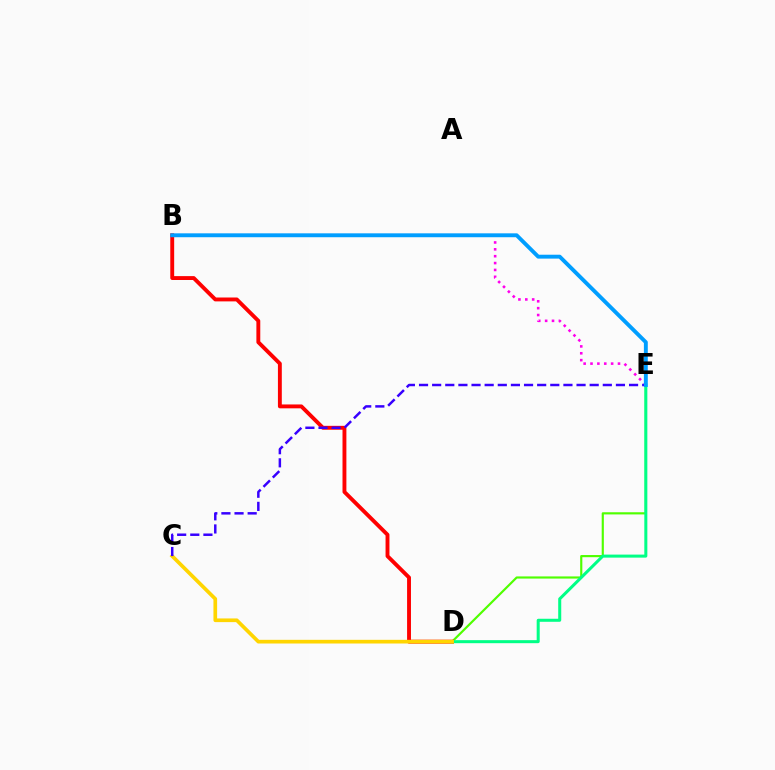{('D', 'E'): [{'color': '#4fff00', 'line_style': 'solid', 'thickness': 1.56}, {'color': '#00ff86', 'line_style': 'solid', 'thickness': 2.18}], ('B', 'D'): [{'color': '#ff0000', 'line_style': 'solid', 'thickness': 2.79}], ('C', 'D'): [{'color': '#ffd500', 'line_style': 'solid', 'thickness': 2.65}], ('B', 'E'): [{'color': '#ff00ed', 'line_style': 'dotted', 'thickness': 1.87}, {'color': '#009eff', 'line_style': 'solid', 'thickness': 2.8}], ('C', 'E'): [{'color': '#3700ff', 'line_style': 'dashed', 'thickness': 1.78}]}